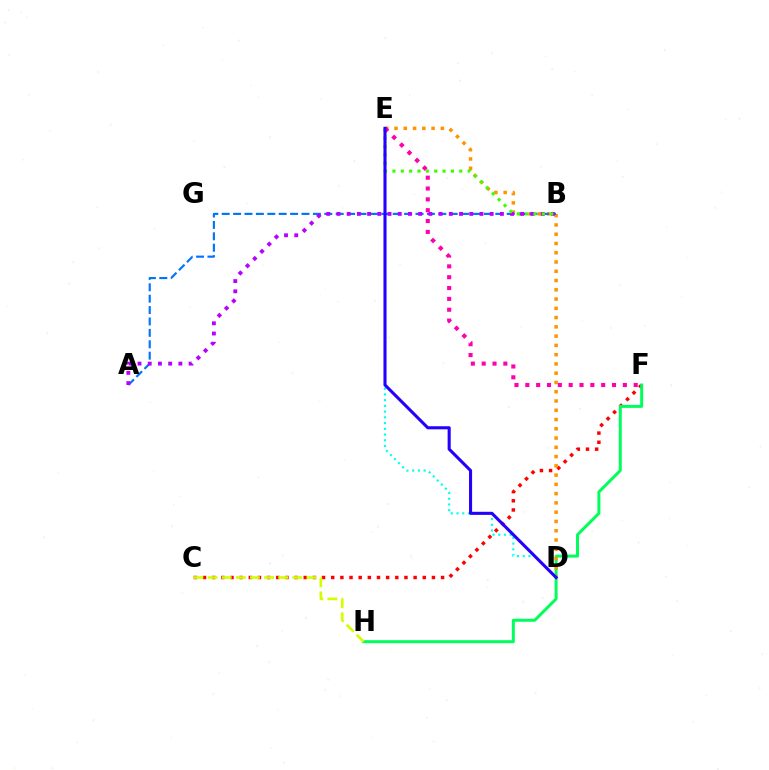{('C', 'F'): [{'color': '#ff0000', 'line_style': 'dotted', 'thickness': 2.49}], ('D', 'E'): [{'color': '#00fff6', 'line_style': 'dotted', 'thickness': 1.56}, {'color': '#ff9400', 'line_style': 'dotted', 'thickness': 2.52}, {'color': '#2500ff', 'line_style': 'solid', 'thickness': 2.22}], ('F', 'H'): [{'color': '#00ff5c', 'line_style': 'solid', 'thickness': 2.15}], ('A', 'B'): [{'color': '#0074ff', 'line_style': 'dashed', 'thickness': 1.55}, {'color': '#b900ff', 'line_style': 'dotted', 'thickness': 2.78}], ('B', 'E'): [{'color': '#3dff00', 'line_style': 'dotted', 'thickness': 2.27}], ('C', 'H'): [{'color': '#d1ff00', 'line_style': 'dashed', 'thickness': 1.92}], ('E', 'F'): [{'color': '#ff00ac', 'line_style': 'dotted', 'thickness': 2.94}]}